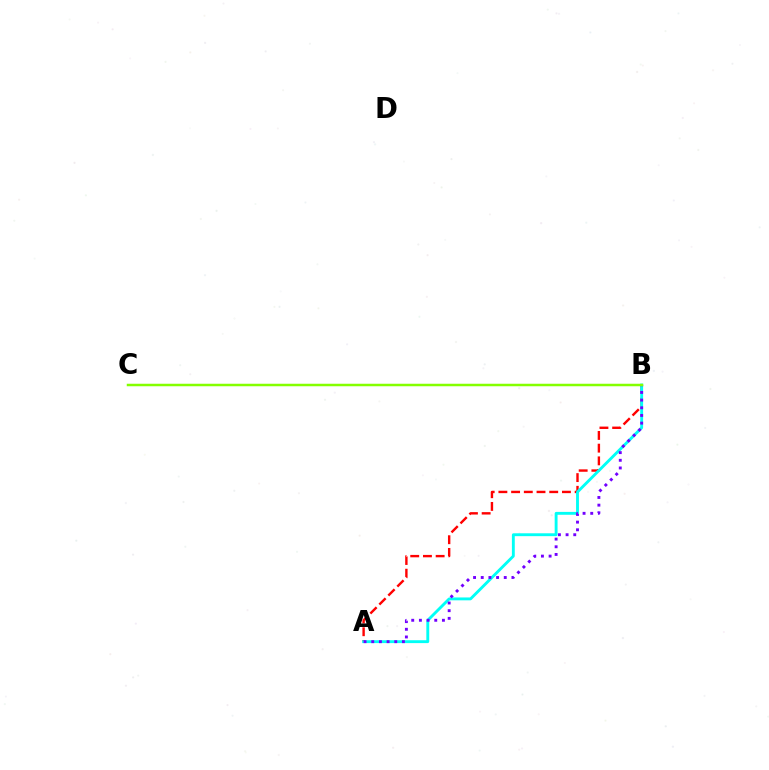{('A', 'B'): [{'color': '#ff0000', 'line_style': 'dashed', 'thickness': 1.73}, {'color': '#00fff6', 'line_style': 'solid', 'thickness': 2.07}, {'color': '#7200ff', 'line_style': 'dotted', 'thickness': 2.08}], ('B', 'C'): [{'color': '#84ff00', 'line_style': 'solid', 'thickness': 1.8}]}